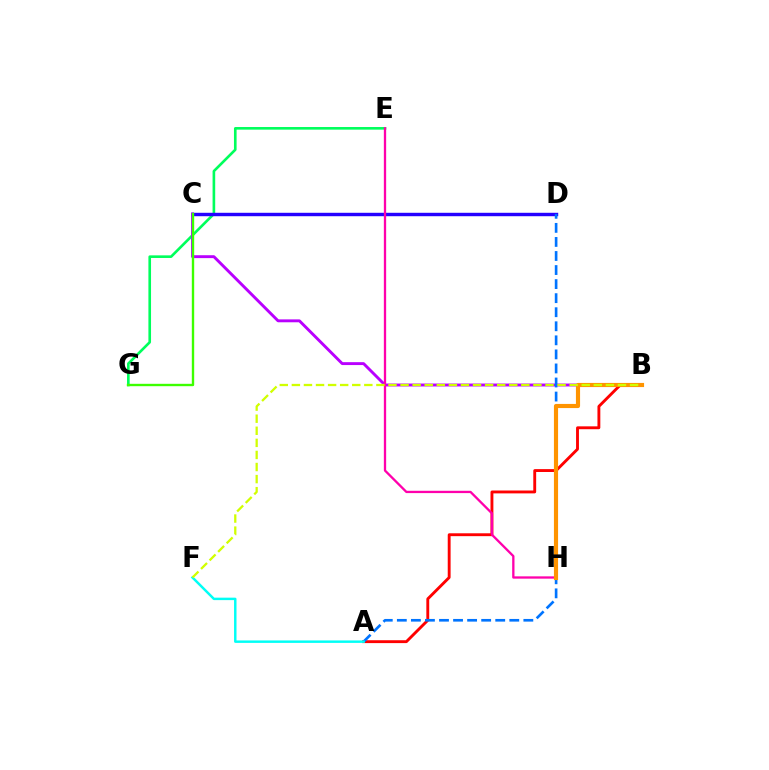{('E', 'G'): [{'color': '#00ff5c', 'line_style': 'solid', 'thickness': 1.89}], ('A', 'B'): [{'color': '#ff0000', 'line_style': 'solid', 'thickness': 2.07}], ('B', 'C'): [{'color': '#b900ff', 'line_style': 'solid', 'thickness': 2.09}], ('C', 'D'): [{'color': '#2500ff', 'line_style': 'solid', 'thickness': 2.46}], ('C', 'G'): [{'color': '#3dff00', 'line_style': 'solid', 'thickness': 1.71}], ('E', 'H'): [{'color': '#ff00ac', 'line_style': 'solid', 'thickness': 1.66}], ('A', 'D'): [{'color': '#0074ff', 'line_style': 'dashed', 'thickness': 1.91}], ('A', 'F'): [{'color': '#00fff6', 'line_style': 'solid', 'thickness': 1.77}], ('B', 'H'): [{'color': '#ff9400', 'line_style': 'solid', 'thickness': 2.99}], ('B', 'F'): [{'color': '#d1ff00', 'line_style': 'dashed', 'thickness': 1.64}]}